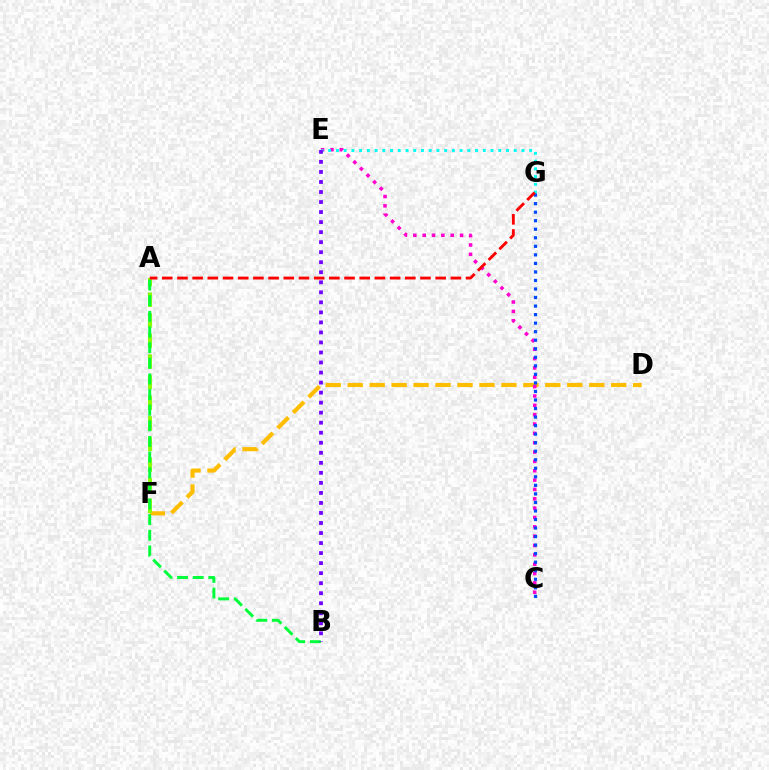{('D', 'F'): [{'color': '#ffbd00', 'line_style': 'dashed', 'thickness': 2.98}], ('A', 'F'): [{'color': '#84ff00', 'line_style': 'dashed', 'thickness': 2.8}], ('C', 'E'): [{'color': '#ff00cf', 'line_style': 'dotted', 'thickness': 2.54}], ('E', 'G'): [{'color': '#00fff6', 'line_style': 'dotted', 'thickness': 2.1}], ('C', 'G'): [{'color': '#004bff', 'line_style': 'dotted', 'thickness': 2.32}], ('A', 'B'): [{'color': '#00ff39', 'line_style': 'dashed', 'thickness': 2.12}], ('B', 'E'): [{'color': '#7200ff', 'line_style': 'dotted', 'thickness': 2.73}], ('A', 'G'): [{'color': '#ff0000', 'line_style': 'dashed', 'thickness': 2.06}]}